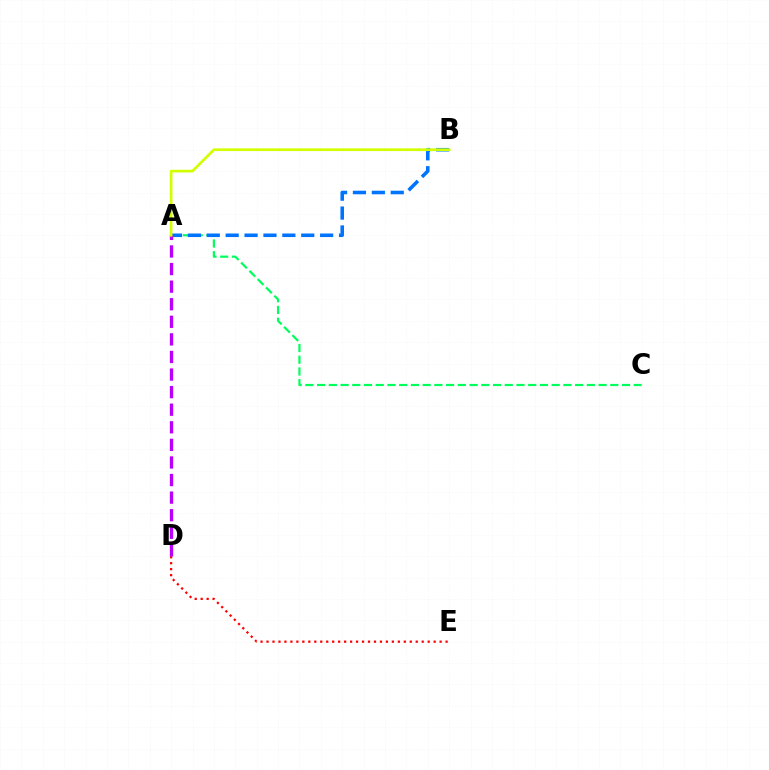{('D', 'E'): [{'color': '#ff0000', 'line_style': 'dotted', 'thickness': 1.62}], ('A', 'C'): [{'color': '#00ff5c', 'line_style': 'dashed', 'thickness': 1.59}], ('A', 'B'): [{'color': '#0074ff', 'line_style': 'dashed', 'thickness': 2.57}, {'color': '#d1ff00', 'line_style': 'solid', 'thickness': 1.94}], ('A', 'D'): [{'color': '#b900ff', 'line_style': 'dashed', 'thickness': 2.39}]}